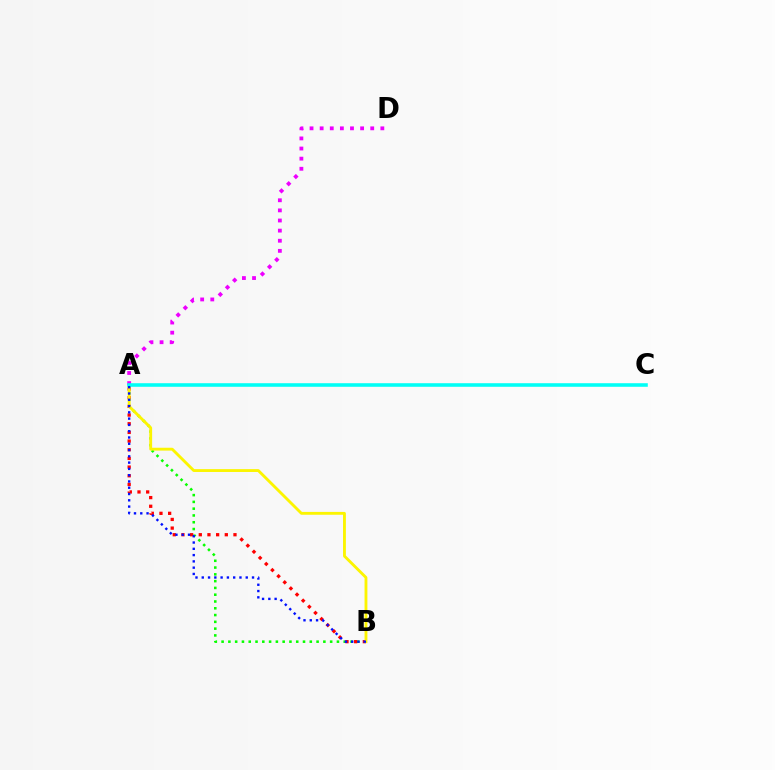{('A', 'B'): [{'color': '#08ff00', 'line_style': 'dotted', 'thickness': 1.84}, {'color': '#ff0000', 'line_style': 'dotted', 'thickness': 2.36}, {'color': '#fcf500', 'line_style': 'solid', 'thickness': 2.05}, {'color': '#0010ff', 'line_style': 'dotted', 'thickness': 1.71}], ('A', 'D'): [{'color': '#ee00ff', 'line_style': 'dotted', 'thickness': 2.75}], ('A', 'C'): [{'color': '#00fff6', 'line_style': 'solid', 'thickness': 2.57}]}